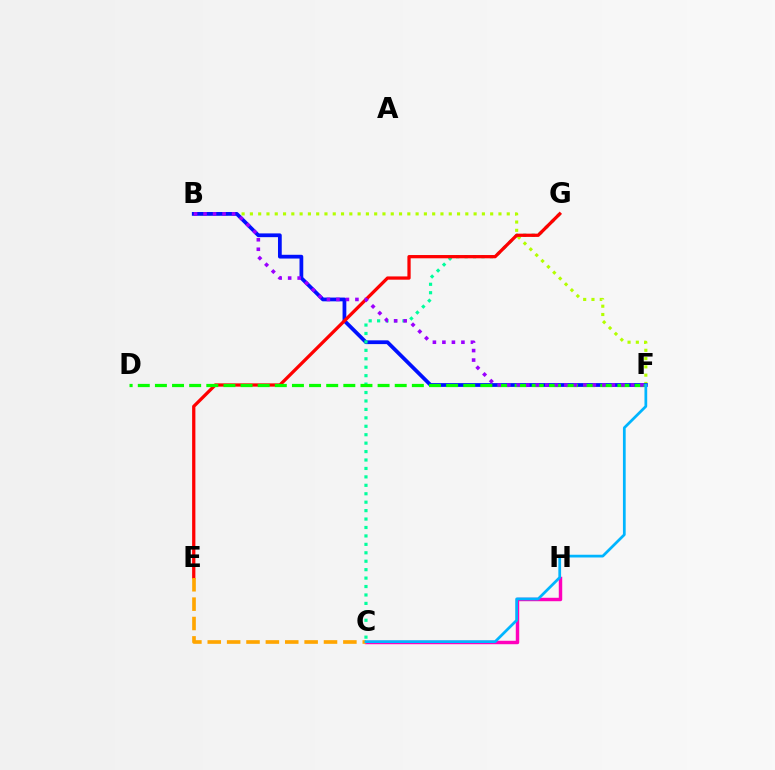{('C', 'H'): [{'color': '#ff00bd', 'line_style': 'solid', 'thickness': 2.48}], ('B', 'F'): [{'color': '#b3ff00', 'line_style': 'dotted', 'thickness': 2.25}, {'color': '#0010ff', 'line_style': 'solid', 'thickness': 2.7}, {'color': '#9b00ff', 'line_style': 'dotted', 'thickness': 2.58}], ('C', 'G'): [{'color': '#00ff9d', 'line_style': 'dotted', 'thickness': 2.29}], ('E', 'G'): [{'color': '#ff0000', 'line_style': 'solid', 'thickness': 2.35}], ('C', 'E'): [{'color': '#ffa500', 'line_style': 'dashed', 'thickness': 2.63}], ('D', 'F'): [{'color': '#08ff00', 'line_style': 'dashed', 'thickness': 2.33}], ('C', 'F'): [{'color': '#00b5ff', 'line_style': 'solid', 'thickness': 1.97}]}